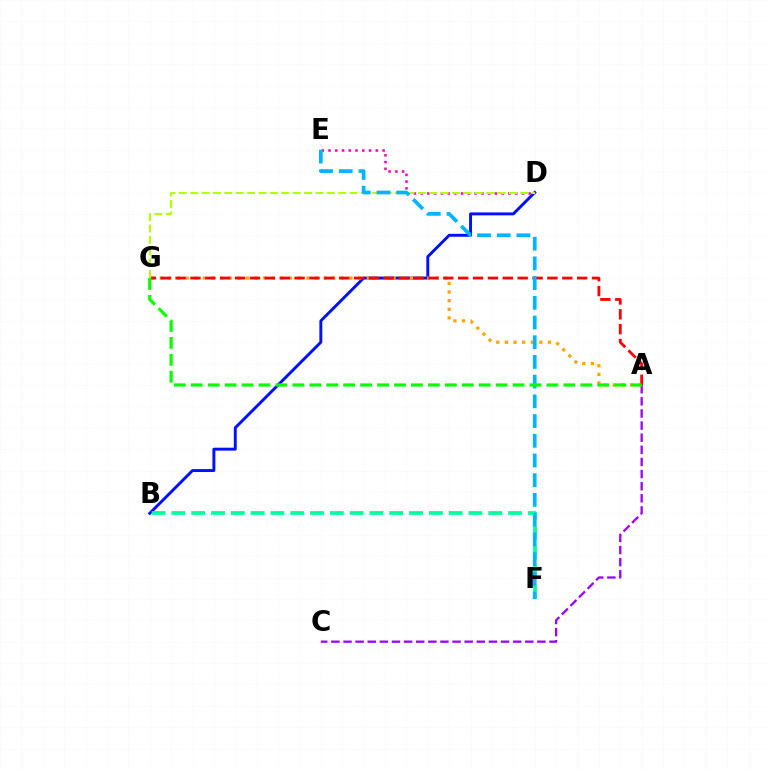{('B', 'D'): [{'color': '#0010ff', 'line_style': 'solid', 'thickness': 2.11}], ('A', 'C'): [{'color': '#9b00ff', 'line_style': 'dashed', 'thickness': 1.65}], ('A', 'G'): [{'color': '#ffa500', 'line_style': 'dotted', 'thickness': 2.34}, {'color': '#ff0000', 'line_style': 'dashed', 'thickness': 2.02}, {'color': '#08ff00', 'line_style': 'dashed', 'thickness': 2.3}], ('D', 'E'): [{'color': '#ff00bd', 'line_style': 'dotted', 'thickness': 1.84}], ('D', 'G'): [{'color': '#b3ff00', 'line_style': 'dashed', 'thickness': 1.55}], ('B', 'F'): [{'color': '#00ff9d', 'line_style': 'dashed', 'thickness': 2.69}], ('E', 'F'): [{'color': '#00b5ff', 'line_style': 'dashed', 'thickness': 2.68}]}